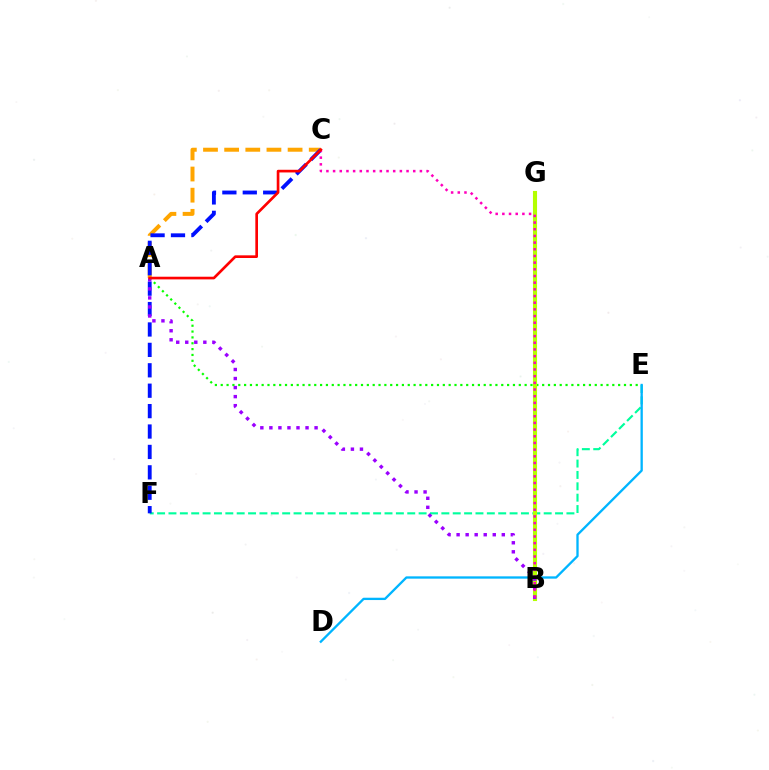{('A', 'E'): [{'color': '#08ff00', 'line_style': 'dotted', 'thickness': 1.59}], ('A', 'C'): [{'color': '#ffa500', 'line_style': 'dashed', 'thickness': 2.87}, {'color': '#ff0000', 'line_style': 'solid', 'thickness': 1.92}], ('E', 'F'): [{'color': '#00ff9d', 'line_style': 'dashed', 'thickness': 1.54}], ('B', 'G'): [{'color': '#b3ff00', 'line_style': 'solid', 'thickness': 2.95}], ('C', 'F'): [{'color': '#0010ff', 'line_style': 'dashed', 'thickness': 2.77}], ('D', 'E'): [{'color': '#00b5ff', 'line_style': 'solid', 'thickness': 1.67}], ('A', 'B'): [{'color': '#9b00ff', 'line_style': 'dotted', 'thickness': 2.46}], ('B', 'C'): [{'color': '#ff00bd', 'line_style': 'dotted', 'thickness': 1.81}]}